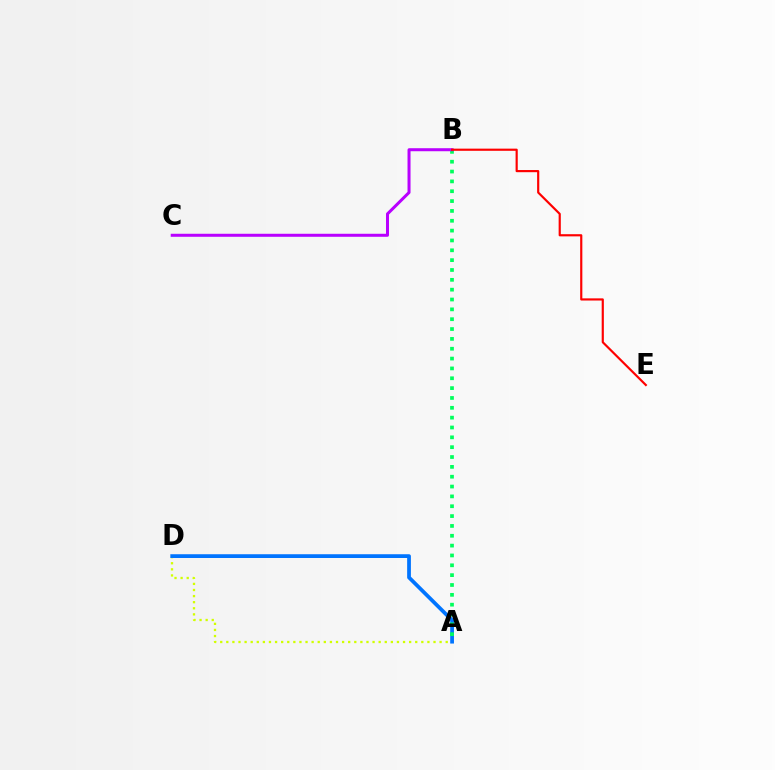{('A', 'D'): [{'color': '#d1ff00', 'line_style': 'dotted', 'thickness': 1.66}, {'color': '#0074ff', 'line_style': 'solid', 'thickness': 2.71}], ('A', 'B'): [{'color': '#00ff5c', 'line_style': 'dotted', 'thickness': 2.67}], ('B', 'C'): [{'color': '#b900ff', 'line_style': 'solid', 'thickness': 2.17}], ('B', 'E'): [{'color': '#ff0000', 'line_style': 'solid', 'thickness': 1.56}]}